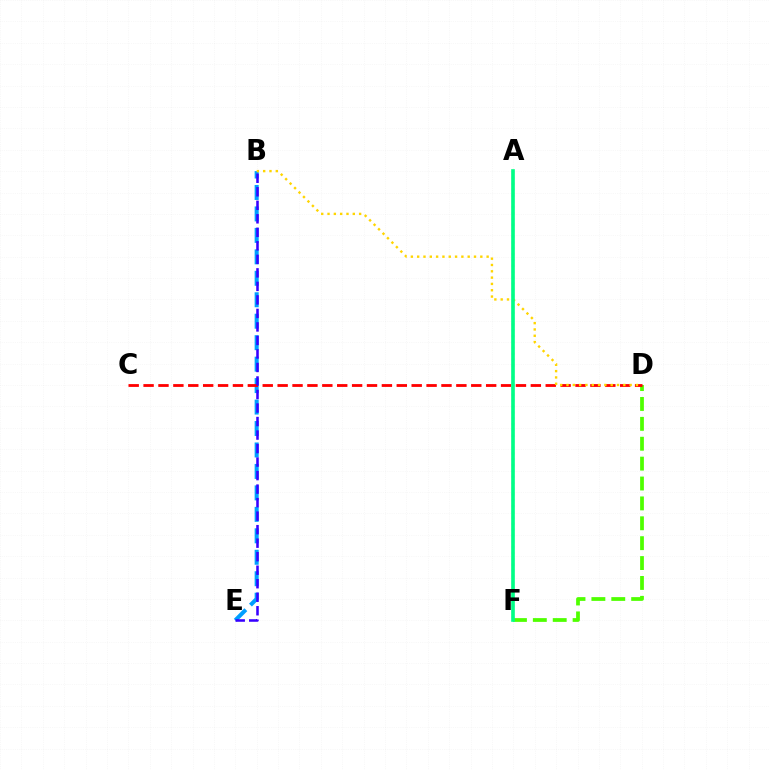{('A', 'F'): [{'color': '#ff00ed', 'line_style': 'dotted', 'thickness': 1.59}, {'color': '#00ff86', 'line_style': 'solid', 'thickness': 2.62}], ('D', 'F'): [{'color': '#4fff00', 'line_style': 'dashed', 'thickness': 2.7}], ('B', 'E'): [{'color': '#009eff', 'line_style': 'dashed', 'thickness': 2.92}, {'color': '#3700ff', 'line_style': 'dashed', 'thickness': 1.84}], ('C', 'D'): [{'color': '#ff0000', 'line_style': 'dashed', 'thickness': 2.02}], ('B', 'D'): [{'color': '#ffd500', 'line_style': 'dotted', 'thickness': 1.72}]}